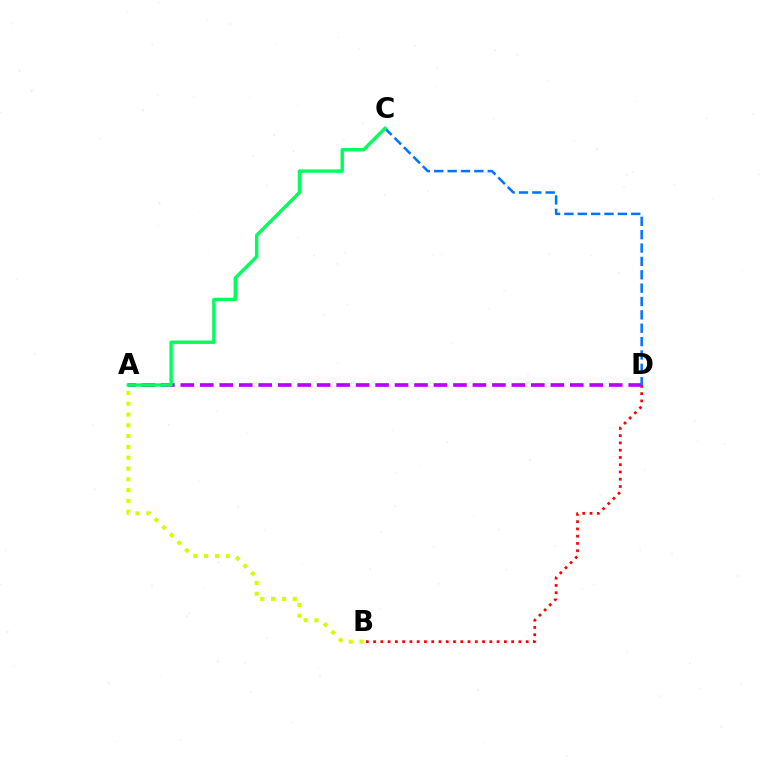{('A', 'B'): [{'color': '#d1ff00', 'line_style': 'dotted', 'thickness': 2.93}], ('B', 'D'): [{'color': '#ff0000', 'line_style': 'dotted', 'thickness': 1.97}], ('A', 'D'): [{'color': '#b900ff', 'line_style': 'dashed', 'thickness': 2.65}], ('C', 'D'): [{'color': '#0074ff', 'line_style': 'dashed', 'thickness': 1.82}], ('A', 'C'): [{'color': '#00ff5c', 'line_style': 'solid', 'thickness': 2.45}]}